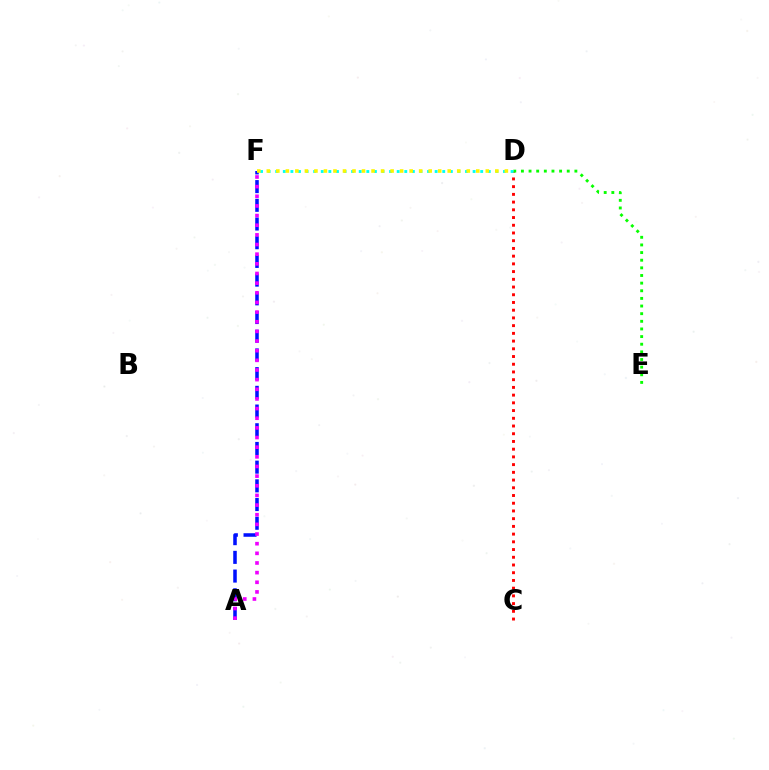{('A', 'F'): [{'color': '#0010ff', 'line_style': 'dashed', 'thickness': 2.54}, {'color': '#ee00ff', 'line_style': 'dotted', 'thickness': 2.62}], ('C', 'D'): [{'color': '#ff0000', 'line_style': 'dotted', 'thickness': 2.1}], ('D', 'E'): [{'color': '#08ff00', 'line_style': 'dotted', 'thickness': 2.08}], ('D', 'F'): [{'color': '#00fff6', 'line_style': 'dotted', 'thickness': 2.06}, {'color': '#fcf500', 'line_style': 'dotted', 'thickness': 2.59}]}